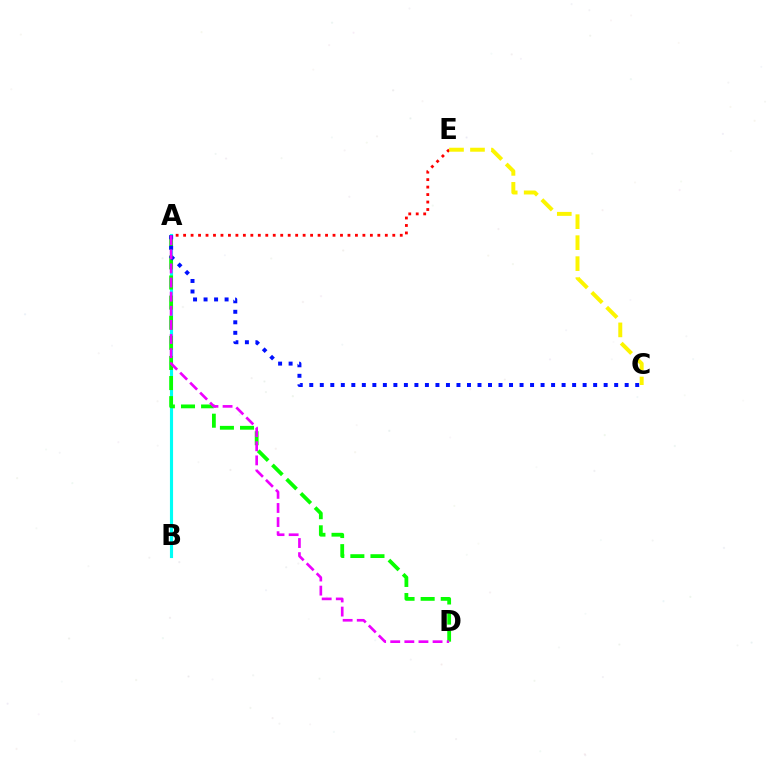{('A', 'B'): [{'color': '#00fff6', 'line_style': 'solid', 'thickness': 2.25}], ('A', 'D'): [{'color': '#08ff00', 'line_style': 'dashed', 'thickness': 2.73}, {'color': '#ee00ff', 'line_style': 'dashed', 'thickness': 1.92}], ('A', 'E'): [{'color': '#ff0000', 'line_style': 'dotted', 'thickness': 2.03}], ('A', 'C'): [{'color': '#0010ff', 'line_style': 'dotted', 'thickness': 2.86}], ('C', 'E'): [{'color': '#fcf500', 'line_style': 'dashed', 'thickness': 2.85}]}